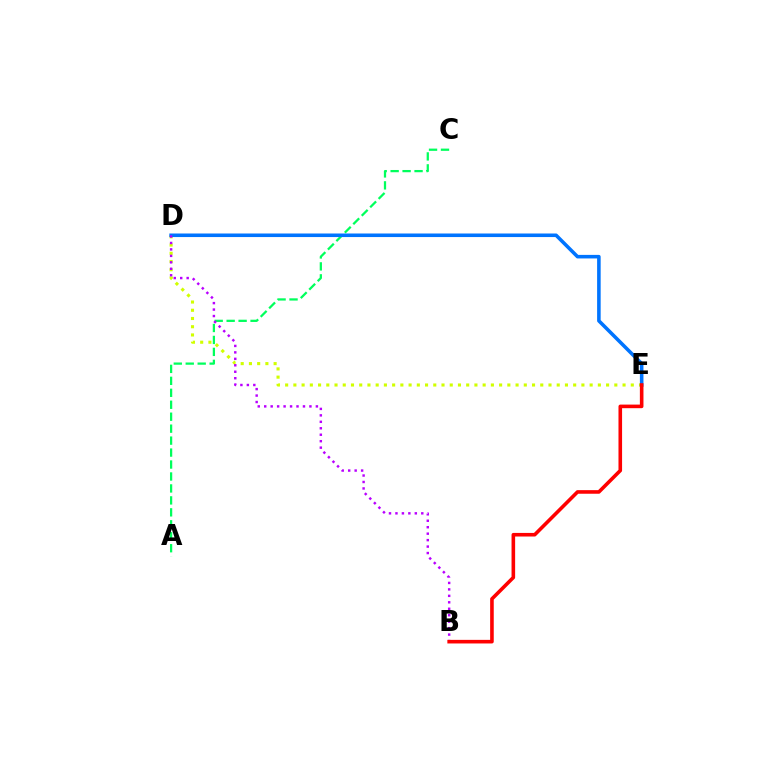{('A', 'C'): [{'color': '#00ff5c', 'line_style': 'dashed', 'thickness': 1.62}], ('D', 'E'): [{'color': '#d1ff00', 'line_style': 'dotted', 'thickness': 2.24}, {'color': '#0074ff', 'line_style': 'solid', 'thickness': 2.56}], ('B', 'D'): [{'color': '#b900ff', 'line_style': 'dotted', 'thickness': 1.75}], ('B', 'E'): [{'color': '#ff0000', 'line_style': 'solid', 'thickness': 2.59}]}